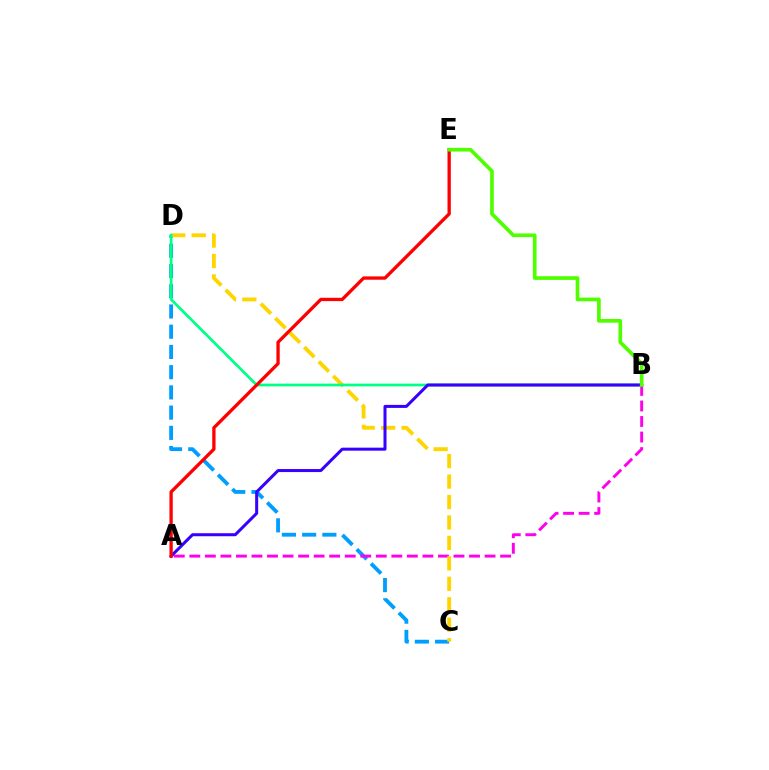{('C', 'D'): [{'color': '#009eff', 'line_style': 'dashed', 'thickness': 2.75}, {'color': '#ffd500', 'line_style': 'dashed', 'thickness': 2.78}], ('A', 'B'): [{'color': '#ff00ed', 'line_style': 'dashed', 'thickness': 2.11}, {'color': '#3700ff', 'line_style': 'solid', 'thickness': 2.18}], ('B', 'D'): [{'color': '#00ff86', 'line_style': 'solid', 'thickness': 1.96}], ('A', 'E'): [{'color': '#ff0000', 'line_style': 'solid', 'thickness': 2.38}], ('B', 'E'): [{'color': '#4fff00', 'line_style': 'solid', 'thickness': 2.66}]}